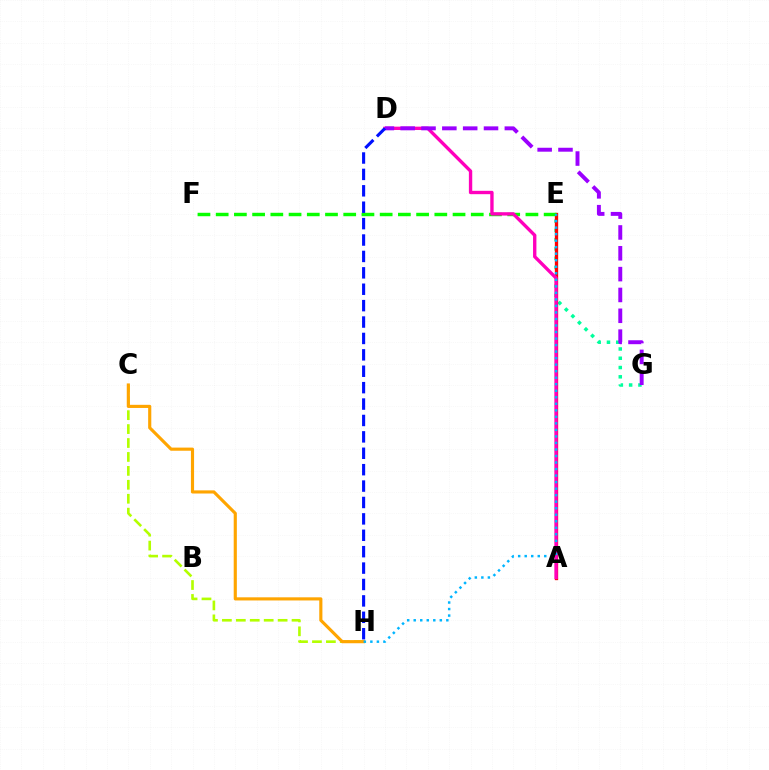{('E', 'G'): [{'color': '#00ff9d', 'line_style': 'dotted', 'thickness': 2.52}], ('C', 'H'): [{'color': '#b3ff00', 'line_style': 'dashed', 'thickness': 1.89}, {'color': '#ffa500', 'line_style': 'solid', 'thickness': 2.26}], ('A', 'E'): [{'color': '#ff0000', 'line_style': 'solid', 'thickness': 2.39}], ('E', 'F'): [{'color': '#08ff00', 'line_style': 'dashed', 'thickness': 2.48}], ('A', 'D'): [{'color': '#ff00bd', 'line_style': 'solid', 'thickness': 2.42}], ('D', 'G'): [{'color': '#9b00ff', 'line_style': 'dashed', 'thickness': 2.83}], ('E', 'H'): [{'color': '#00b5ff', 'line_style': 'dotted', 'thickness': 1.77}], ('D', 'H'): [{'color': '#0010ff', 'line_style': 'dashed', 'thickness': 2.23}]}